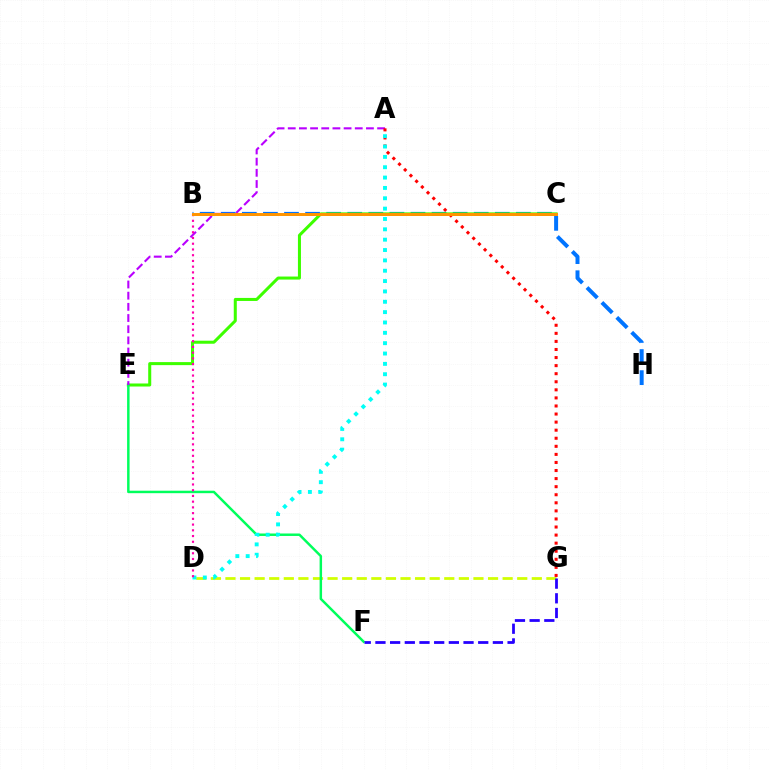{('B', 'H'): [{'color': '#0074ff', 'line_style': 'dashed', 'thickness': 2.86}], ('D', 'G'): [{'color': '#d1ff00', 'line_style': 'dashed', 'thickness': 1.98}], ('C', 'E'): [{'color': '#3dff00', 'line_style': 'solid', 'thickness': 2.18}], ('E', 'F'): [{'color': '#00ff5c', 'line_style': 'solid', 'thickness': 1.78}], ('A', 'E'): [{'color': '#b900ff', 'line_style': 'dashed', 'thickness': 1.52}], ('F', 'G'): [{'color': '#2500ff', 'line_style': 'dashed', 'thickness': 1.99}], ('A', 'G'): [{'color': '#ff0000', 'line_style': 'dotted', 'thickness': 2.19}], ('A', 'D'): [{'color': '#00fff6', 'line_style': 'dotted', 'thickness': 2.81}], ('B', 'D'): [{'color': '#ff00ac', 'line_style': 'dotted', 'thickness': 1.56}], ('B', 'C'): [{'color': '#ff9400', 'line_style': 'solid', 'thickness': 2.13}]}